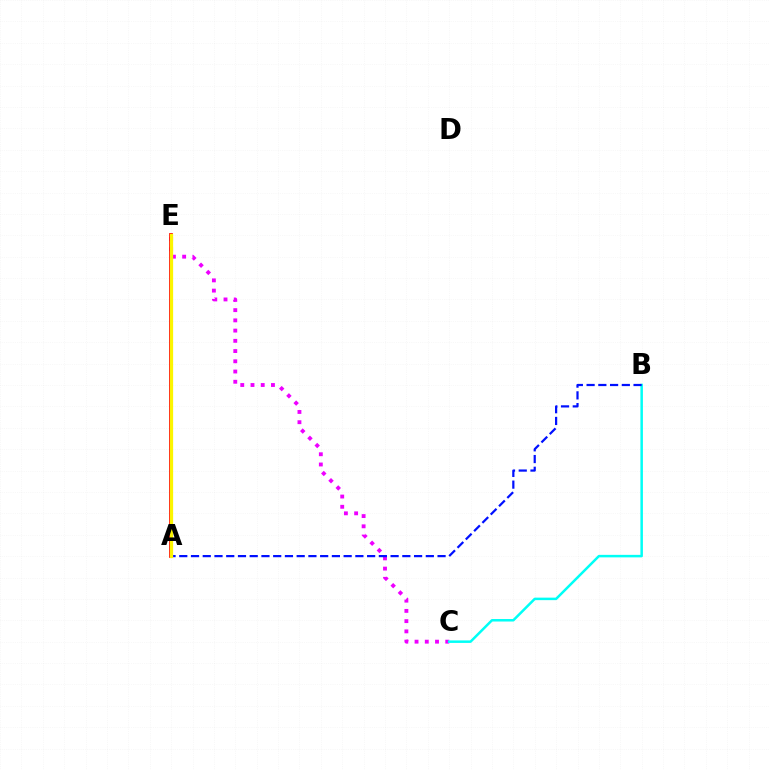{('C', 'E'): [{'color': '#ee00ff', 'line_style': 'dotted', 'thickness': 2.78}], ('B', 'C'): [{'color': '#00fff6', 'line_style': 'solid', 'thickness': 1.8}], ('A', 'E'): [{'color': '#08ff00', 'line_style': 'dotted', 'thickness': 2.13}, {'color': '#ff0000', 'line_style': 'solid', 'thickness': 2.69}, {'color': '#fcf500', 'line_style': 'solid', 'thickness': 2.34}], ('A', 'B'): [{'color': '#0010ff', 'line_style': 'dashed', 'thickness': 1.59}]}